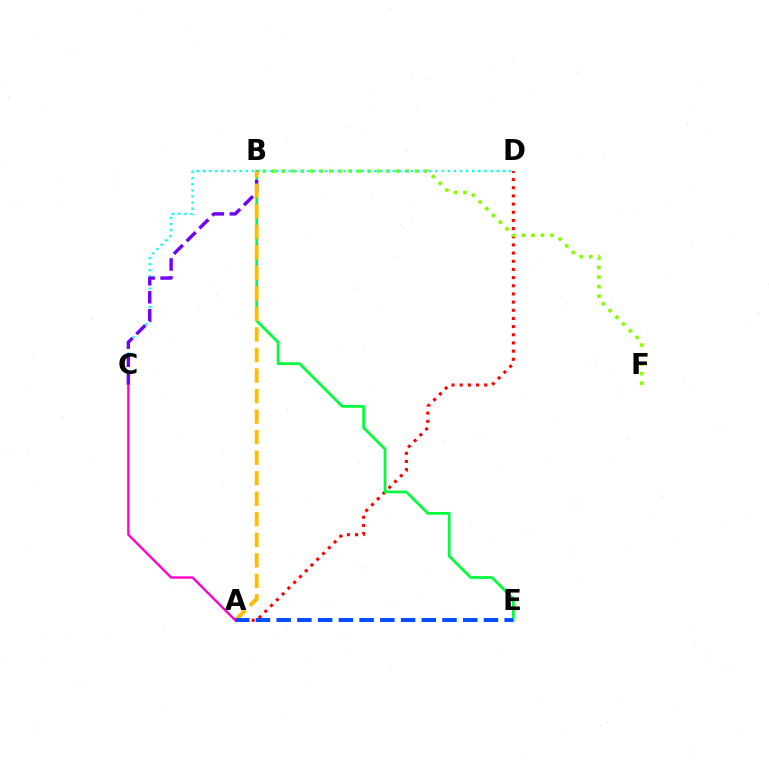{('A', 'D'): [{'color': '#ff0000', 'line_style': 'dotted', 'thickness': 2.22}], ('B', 'F'): [{'color': '#84ff00', 'line_style': 'dotted', 'thickness': 2.59}], ('C', 'D'): [{'color': '#00fff6', 'line_style': 'dotted', 'thickness': 1.66}], ('B', 'E'): [{'color': '#00ff39', 'line_style': 'solid', 'thickness': 1.95}], ('B', 'C'): [{'color': '#7200ff', 'line_style': 'dashed', 'thickness': 2.45}], ('A', 'B'): [{'color': '#ffbd00', 'line_style': 'dashed', 'thickness': 2.79}], ('A', 'E'): [{'color': '#004bff', 'line_style': 'dashed', 'thickness': 2.82}], ('A', 'C'): [{'color': '#ff00cf', 'line_style': 'solid', 'thickness': 1.69}]}